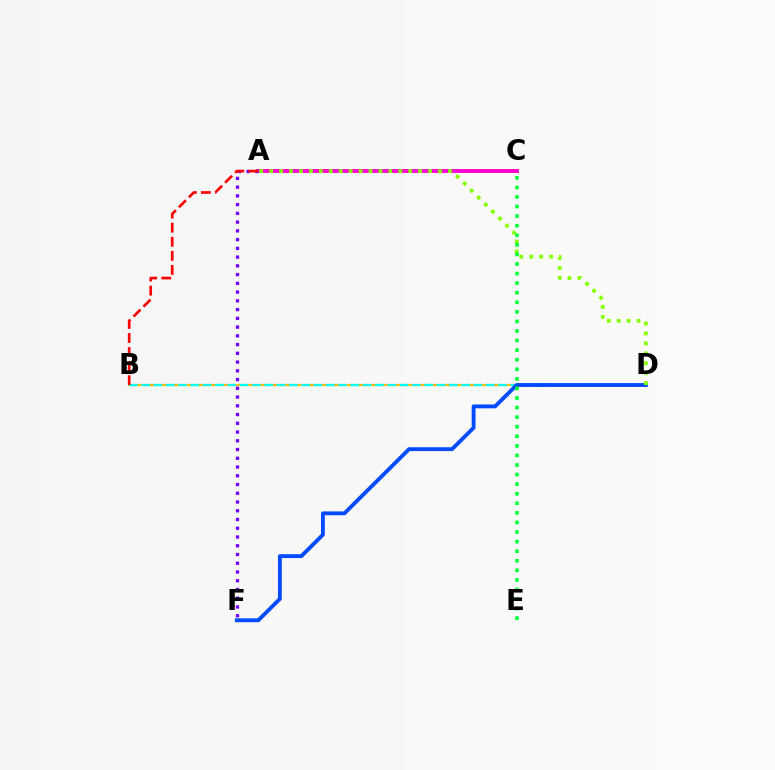{('B', 'D'): [{'color': '#ffbd00', 'line_style': 'solid', 'thickness': 1.55}, {'color': '#00fff6', 'line_style': 'dashed', 'thickness': 1.67}], ('A', 'C'): [{'color': '#ff00cf', 'line_style': 'solid', 'thickness': 2.81}], ('A', 'F'): [{'color': '#7200ff', 'line_style': 'dotted', 'thickness': 2.38}], ('D', 'F'): [{'color': '#004bff', 'line_style': 'solid', 'thickness': 2.77}], ('A', 'B'): [{'color': '#ff0000', 'line_style': 'dashed', 'thickness': 1.91}], ('A', 'D'): [{'color': '#84ff00', 'line_style': 'dotted', 'thickness': 2.7}], ('C', 'E'): [{'color': '#00ff39', 'line_style': 'dotted', 'thickness': 2.6}]}